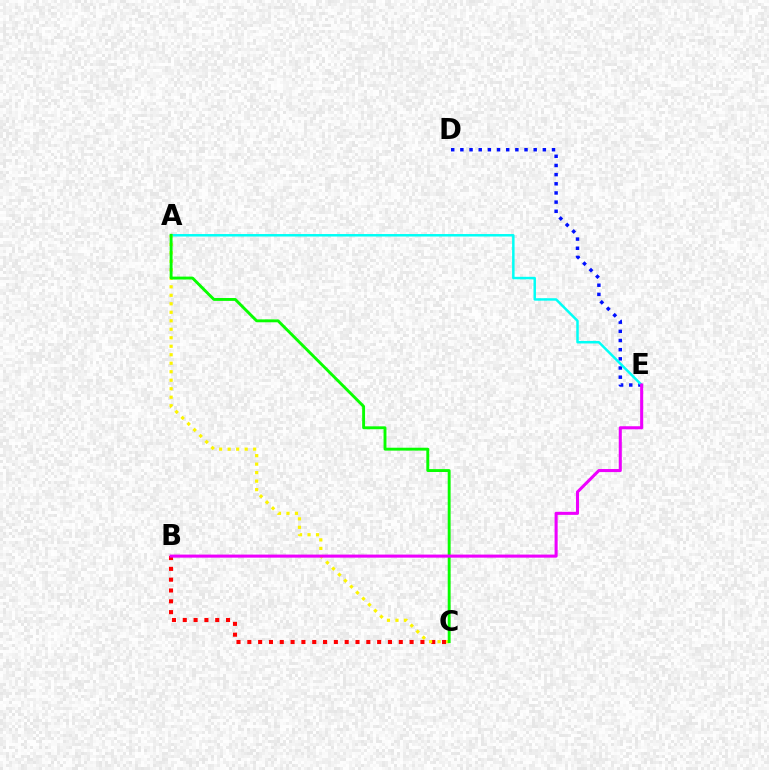{('D', 'E'): [{'color': '#0010ff', 'line_style': 'dotted', 'thickness': 2.49}], ('A', 'E'): [{'color': '#00fff6', 'line_style': 'solid', 'thickness': 1.79}], ('B', 'C'): [{'color': '#ff0000', 'line_style': 'dotted', 'thickness': 2.94}], ('A', 'C'): [{'color': '#fcf500', 'line_style': 'dotted', 'thickness': 2.31}, {'color': '#08ff00', 'line_style': 'solid', 'thickness': 2.08}], ('B', 'E'): [{'color': '#ee00ff', 'line_style': 'solid', 'thickness': 2.21}]}